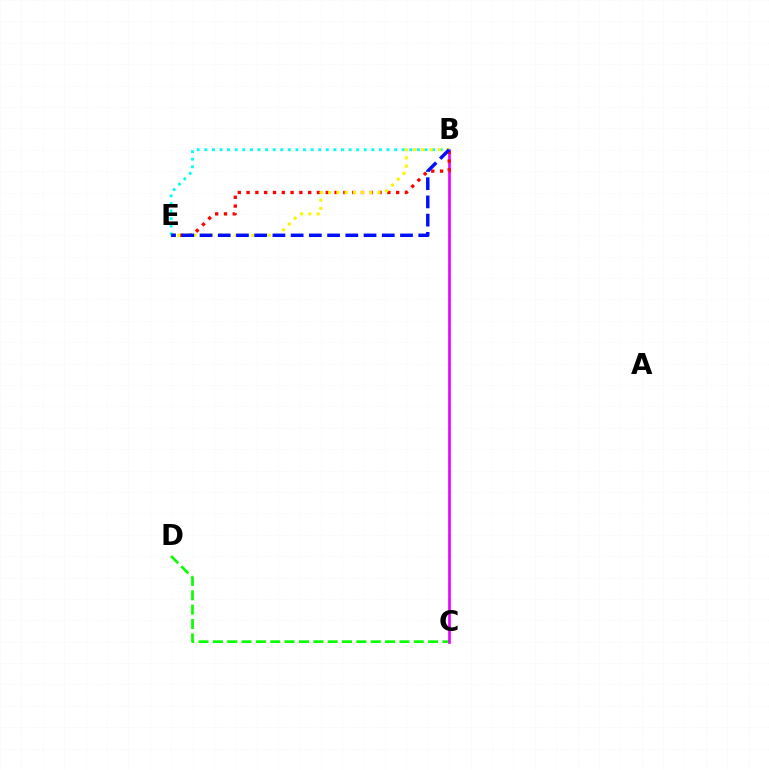{('C', 'D'): [{'color': '#08ff00', 'line_style': 'dashed', 'thickness': 1.95}], ('B', 'C'): [{'color': '#ee00ff', 'line_style': 'solid', 'thickness': 1.91}], ('B', 'E'): [{'color': '#ff0000', 'line_style': 'dotted', 'thickness': 2.39}, {'color': '#00fff6', 'line_style': 'dotted', 'thickness': 2.06}, {'color': '#fcf500', 'line_style': 'dotted', 'thickness': 2.24}, {'color': '#0010ff', 'line_style': 'dashed', 'thickness': 2.48}]}